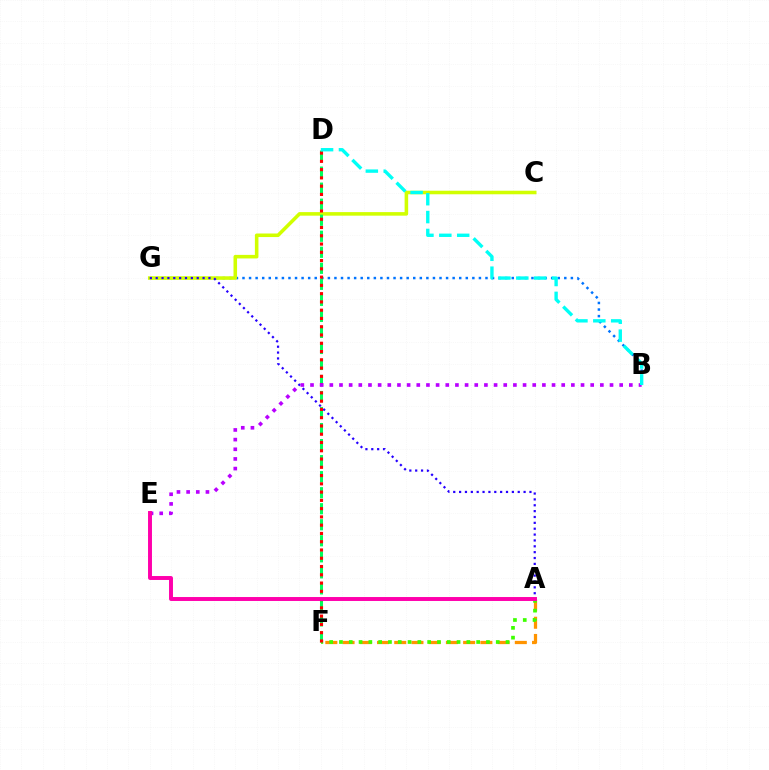{('A', 'F'): [{'color': '#ff9400', 'line_style': 'dashed', 'thickness': 2.34}, {'color': '#3dff00', 'line_style': 'dotted', 'thickness': 2.66}], ('B', 'G'): [{'color': '#0074ff', 'line_style': 'dotted', 'thickness': 1.78}], ('C', 'G'): [{'color': '#d1ff00', 'line_style': 'solid', 'thickness': 2.56}], ('A', 'G'): [{'color': '#2500ff', 'line_style': 'dotted', 'thickness': 1.59}], ('D', 'F'): [{'color': '#00ff5c', 'line_style': 'dashed', 'thickness': 2.18}, {'color': '#ff0000', 'line_style': 'dotted', 'thickness': 2.25}], ('B', 'E'): [{'color': '#b900ff', 'line_style': 'dotted', 'thickness': 2.63}], ('B', 'D'): [{'color': '#00fff6', 'line_style': 'dashed', 'thickness': 2.43}], ('A', 'E'): [{'color': '#ff00ac', 'line_style': 'solid', 'thickness': 2.84}]}